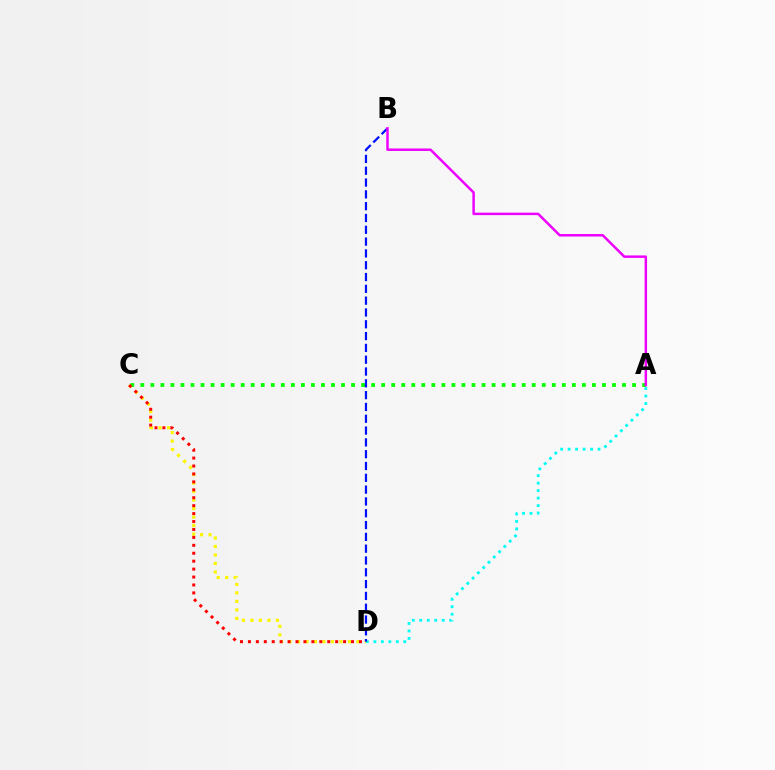{('C', 'D'): [{'color': '#fcf500', 'line_style': 'dotted', 'thickness': 2.31}, {'color': '#ff0000', 'line_style': 'dotted', 'thickness': 2.15}], ('A', 'C'): [{'color': '#08ff00', 'line_style': 'dotted', 'thickness': 2.73}], ('A', 'D'): [{'color': '#00fff6', 'line_style': 'dotted', 'thickness': 2.03}], ('B', 'D'): [{'color': '#0010ff', 'line_style': 'dashed', 'thickness': 1.6}], ('A', 'B'): [{'color': '#ee00ff', 'line_style': 'solid', 'thickness': 1.78}]}